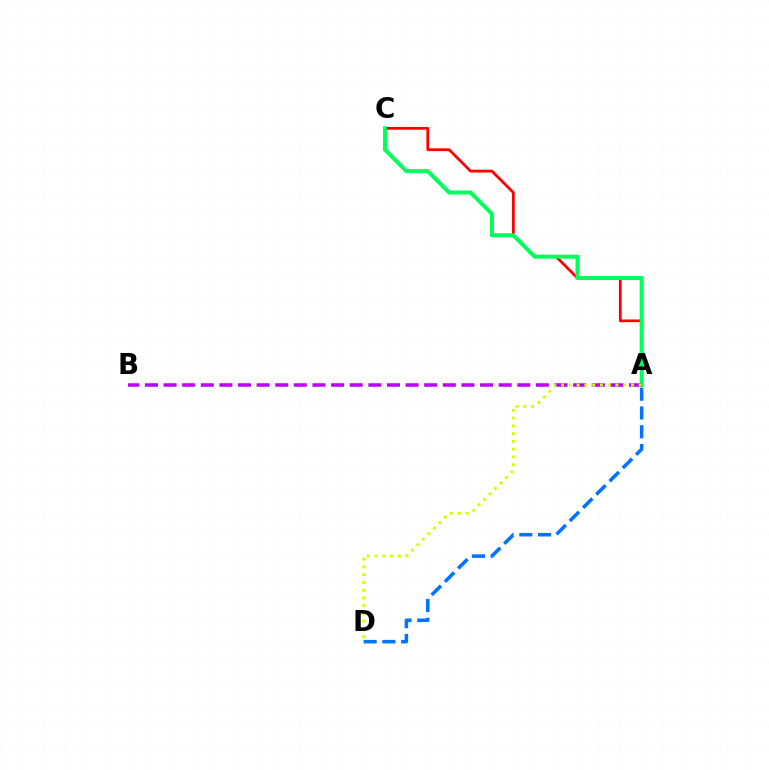{('A', 'C'): [{'color': '#ff0000', 'line_style': 'solid', 'thickness': 2.0}, {'color': '#00ff5c', 'line_style': 'solid', 'thickness': 2.89}], ('A', 'B'): [{'color': '#b900ff', 'line_style': 'dashed', 'thickness': 2.53}], ('A', 'D'): [{'color': '#0074ff', 'line_style': 'dashed', 'thickness': 2.55}, {'color': '#d1ff00', 'line_style': 'dotted', 'thickness': 2.11}]}